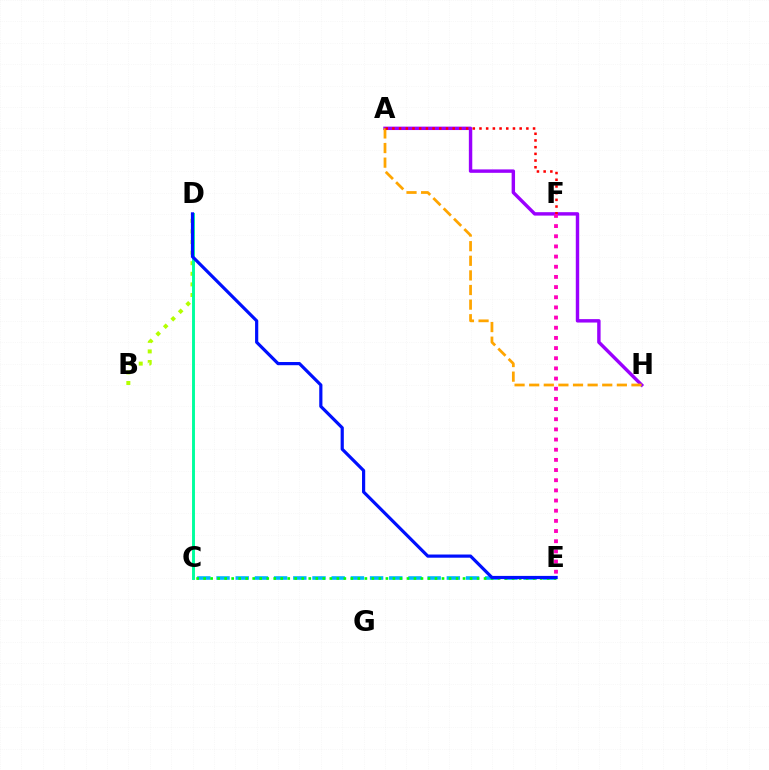{('C', 'E'): [{'color': '#00b5ff', 'line_style': 'dashed', 'thickness': 2.61}, {'color': '#08ff00', 'line_style': 'dotted', 'thickness': 1.9}], ('B', 'D'): [{'color': '#b3ff00', 'line_style': 'dotted', 'thickness': 2.88}], ('C', 'D'): [{'color': '#00ff9d', 'line_style': 'solid', 'thickness': 2.11}], ('A', 'H'): [{'color': '#9b00ff', 'line_style': 'solid', 'thickness': 2.46}, {'color': '#ffa500', 'line_style': 'dashed', 'thickness': 1.98}], ('A', 'F'): [{'color': '#ff0000', 'line_style': 'dotted', 'thickness': 1.82}], ('D', 'E'): [{'color': '#0010ff', 'line_style': 'solid', 'thickness': 2.3}], ('E', 'F'): [{'color': '#ff00bd', 'line_style': 'dotted', 'thickness': 2.76}]}